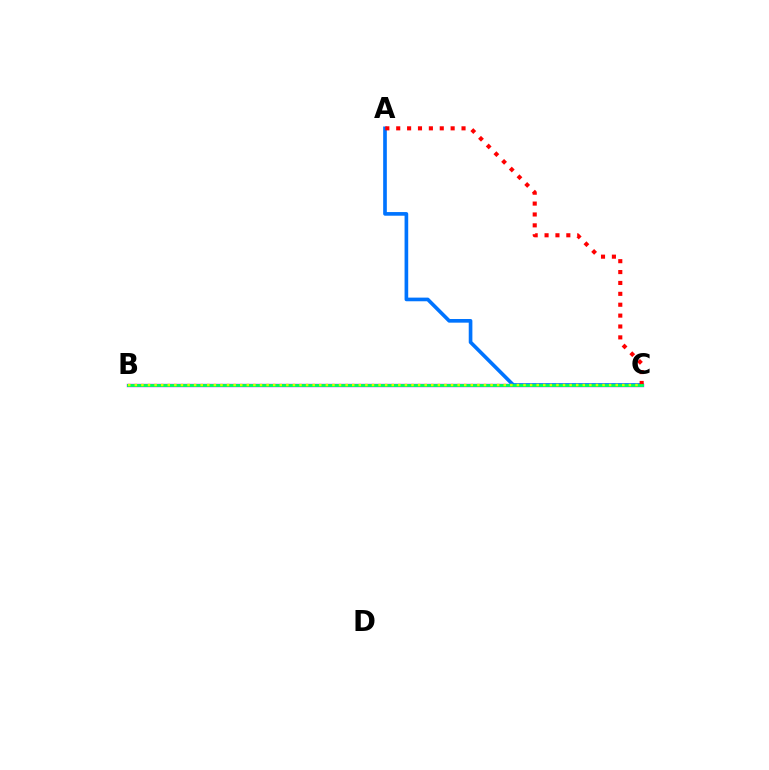{('B', 'C'): [{'color': '#b900ff', 'line_style': 'solid', 'thickness': 2.42}, {'color': '#00ff5c', 'line_style': 'solid', 'thickness': 2.09}, {'color': '#d1ff00', 'line_style': 'dotted', 'thickness': 1.79}], ('A', 'C'): [{'color': '#0074ff', 'line_style': 'solid', 'thickness': 2.63}, {'color': '#ff0000', 'line_style': 'dotted', 'thickness': 2.96}]}